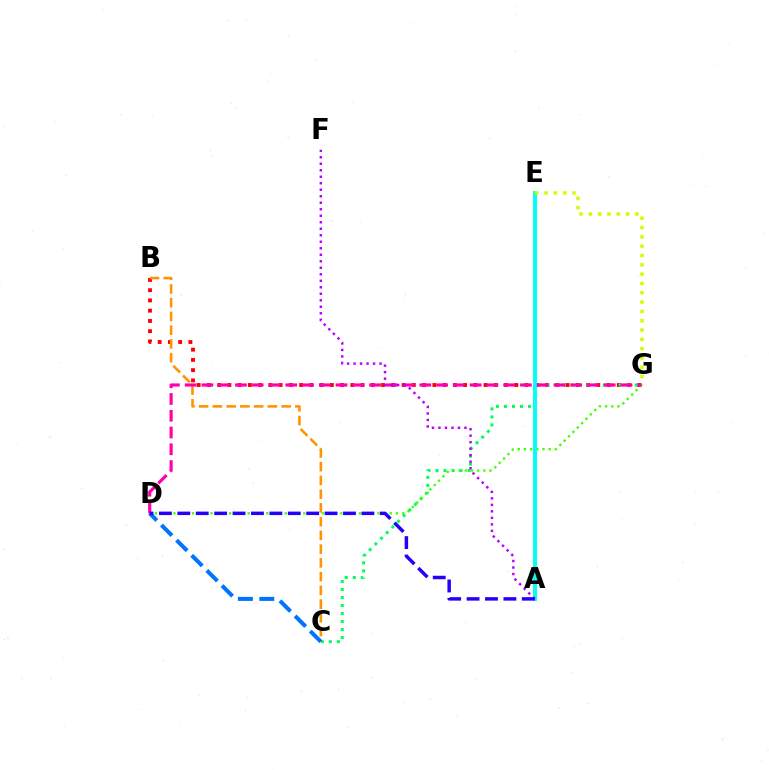{('B', 'G'): [{'color': '#ff0000', 'line_style': 'dotted', 'thickness': 2.78}], ('C', 'G'): [{'color': '#00ff5c', 'line_style': 'dotted', 'thickness': 2.18}], ('B', 'C'): [{'color': '#ff9400', 'line_style': 'dashed', 'thickness': 1.87}], ('D', 'G'): [{'color': '#3dff00', 'line_style': 'dotted', 'thickness': 1.68}, {'color': '#ff00ac', 'line_style': 'dashed', 'thickness': 2.28}], ('C', 'D'): [{'color': '#0074ff', 'line_style': 'dashed', 'thickness': 2.91}], ('A', 'E'): [{'color': '#00fff6', 'line_style': 'solid', 'thickness': 2.82}], ('E', 'G'): [{'color': '#d1ff00', 'line_style': 'dotted', 'thickness': 2.53}], ('A', 'F'): [{'color': '#b900ff', 'line_style': 'dotted', 'thickness': 1.77}], ('A', 'D'): [{'color': '#2500ff', 'line_style': 'dashed', 'thickness': 2.5}]}